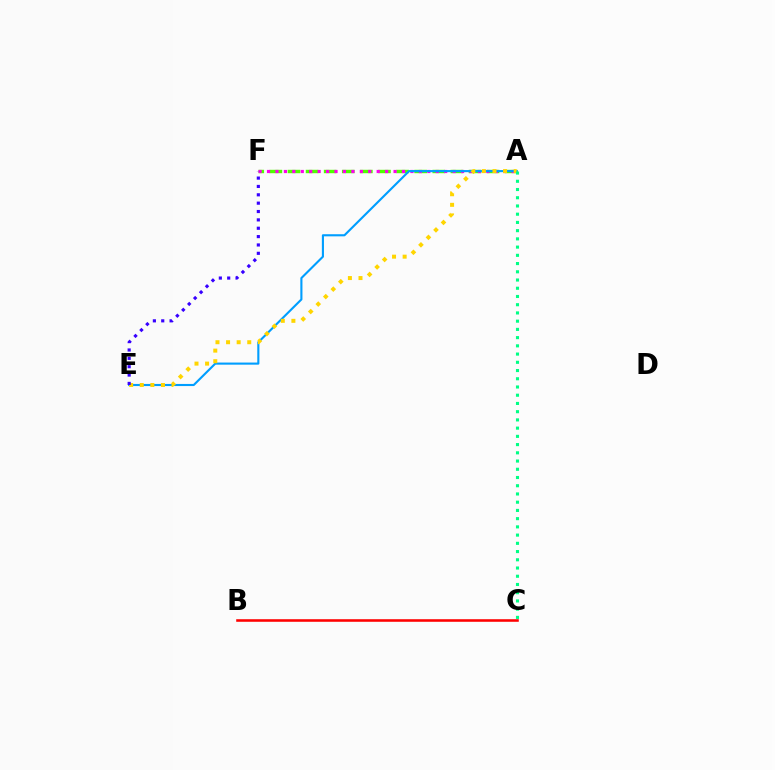{('A', 'F'): [{'color': '#4fff00', 'line_style': 'dashed', 'thickness': 2.46}, {'color': '#ff00ed', 'line_style': 'dotted', 'thickness': 2.29}], ('A', 'E'): [{'color': '#009eff', 'line_style': 'solid', 'thickness': 1.52}, {'color': '#ffd500', 'line_style': 'dotted', 'thickness': 2.88}], ('B', 'C'): [{'color': '#ff0000', 'line_style': 'solid', 'thickness': 1.85}], ('E', 'F'): [{'color': '#3700ff', 'line_style': 'dotted', 'thickness': 2.27}], ('A', 'C'): [{'color': '#00ff86', 'line_style': 'dotted', 'thickness': 2.24}]}